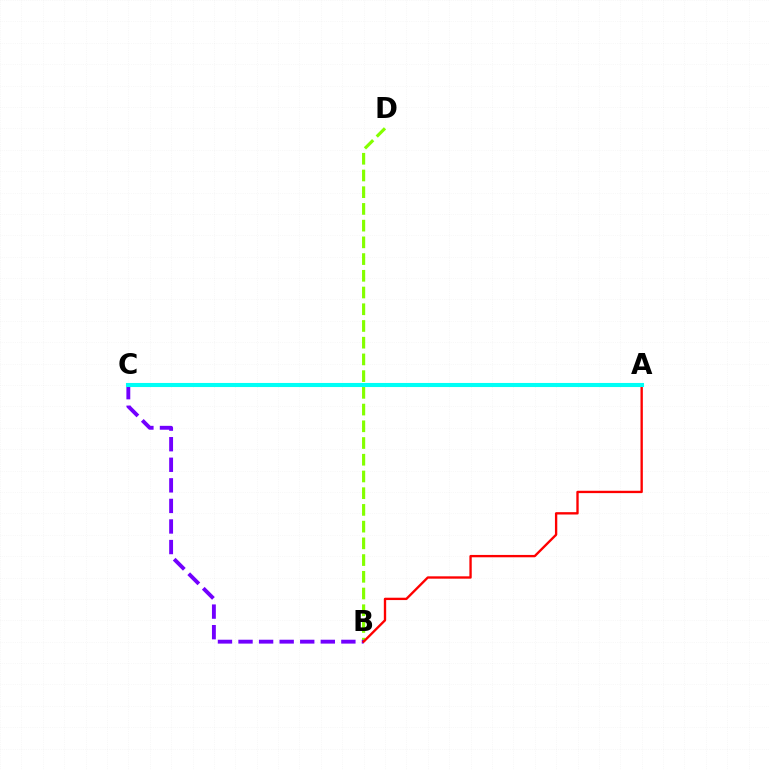{('B', 'D'): [{'color': '#84ff00', 'line_style': 'dashed', 'thickness': 2.27}], ('B', 'C'): [{'color': '#7200ff', 'line_style': 'dashed', 'thickness': 2.79}], ('A', 'B'): [{'color': '#ff0000', 'line_style': 'solid', 'thickness': 1.69}], ('A', 'C'): [{'color': '#00fff6', 'line_style': 'solid', 'thickness': 2.94}]}